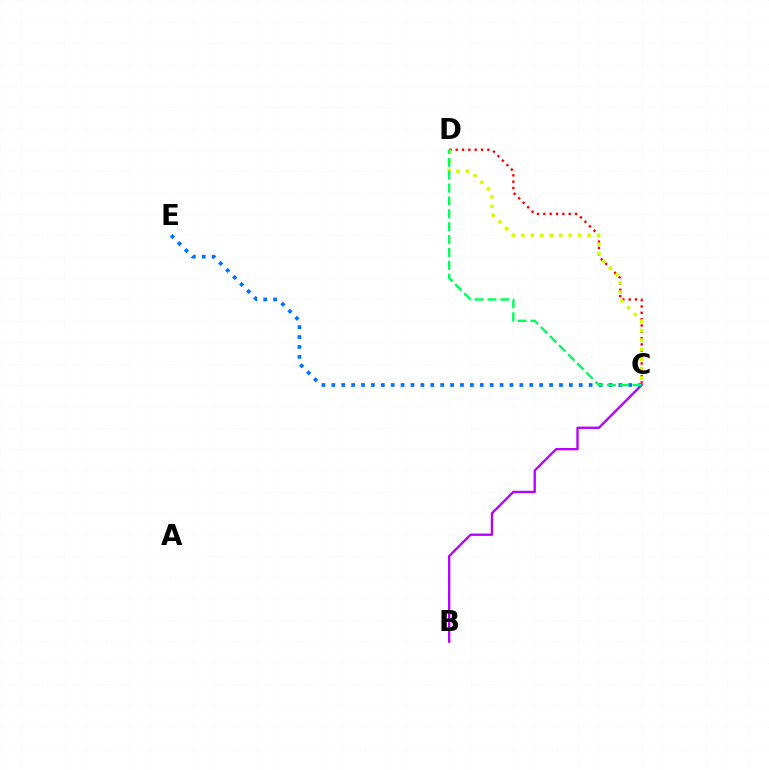{('C', 'D'): [{'color': '#ff0000', 'line_style': 'dotted', 'thickness': 1.72}, {'color': '#d1ff00', 'line_style': 'dotted', 'thickness': 2.57}, {'color': '#00ff5c', 'line_style': 'dashed', 'thickness': 1.75}], ('B', 'C'): [{'color': '#b900ff', 'line_style': 'solid', 'thickness': 1.69}], ('C', 'E'): [{'color': '#0074ff', 'line_style': 'dotted', 'thickness': 2.69}]}